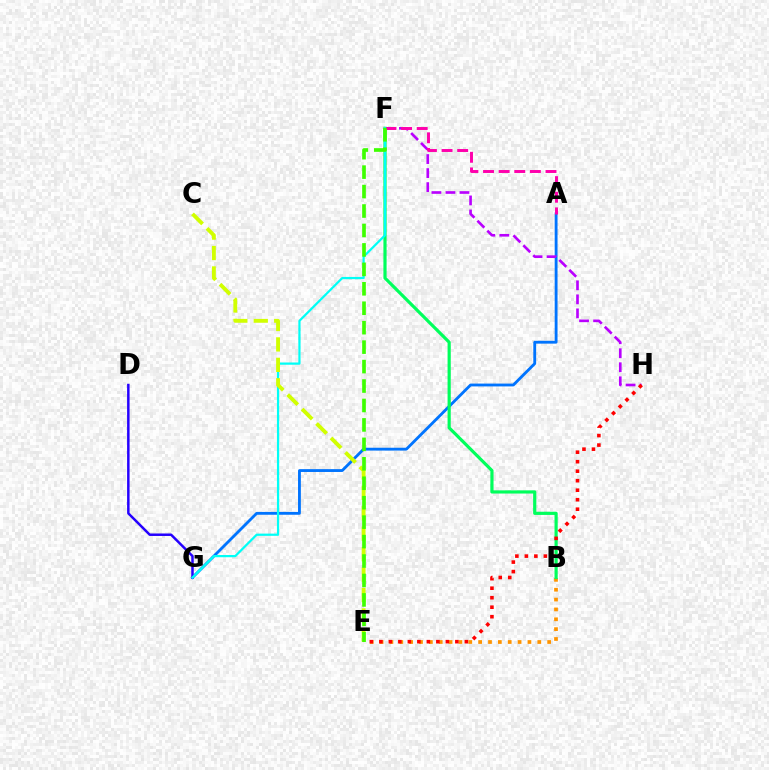{('A', 'G'): [{'color': '#0074ff', 'line_style': 'solid', 'thickness': 2.04}], ('D', 'G'): [{'color': '#2500ff', 'line_style': 'solid', 'thickness': 1.79}], ('F', 'H'): [{'color': '#b900ff', 'line_style': 'dashed', 'thickness': 1.9}], ('B', 'E'): [{'color': '#ff9400', 'line_style': 'dotted', 'thickness': 2.68}], ('B', 'F'): [{'color': '#00ff5c', 'line_style': 'solid', 'thickness': 2.29}], ('A', 'F'): [{'color': '#ff00ac', 'line_style': 'dashed', 'thickness': 2.12}], ('F', 'G'): [{'color': '#00fff6', 'line_style': 'solid', 'thickness': 1.6}], ('C', 'E'): [{'color': '#d1ff00', 'line_style': 'dashed', 'thickness': 2.78}], ('E', 'F'): [{'color': '#3dff00', 'line_style': 'dashed', 'thickness': 2.64}], ('E', 'H'): [{'color': '#ff0000', 'line_style': 'dotted', 'thickness': 2.58}]}